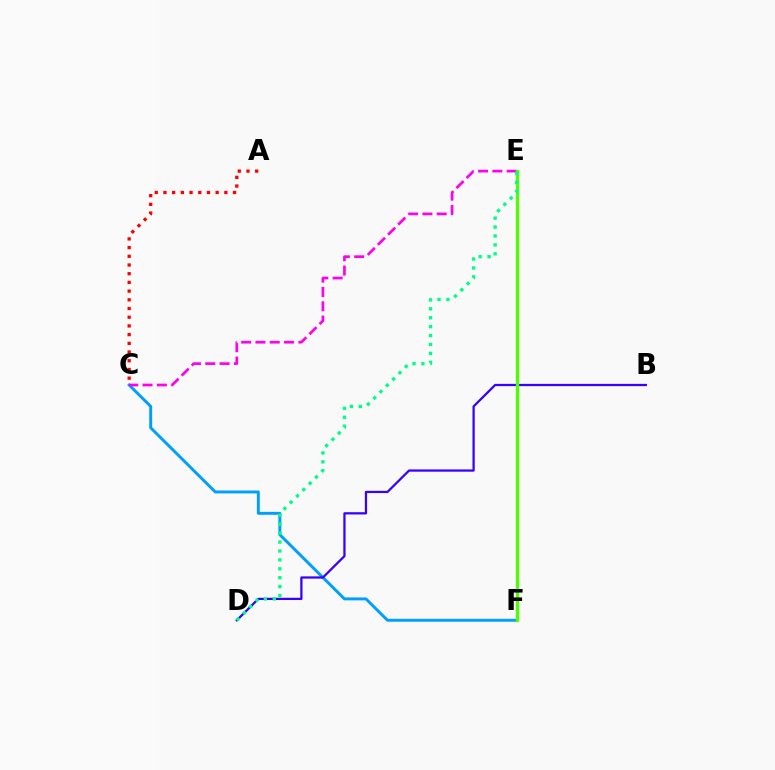{('C', 'F'): [{'color': '#009eff', 'line_style': 'solid', 'thickness': 2.11}], ('B', 'D'): [{'color': '#3700ff', 'line_style': 'solid', 'thickness': 1.62}], ('C', 'E'): [{'color': '#ff00ed', 'line_style': 'dashed', 'thickness': 1.94}], ('E', 'F'): [{'color': '#ffd500', 'line_style': 'solid', 'thickness': 1.89}, {'color': '#4fff00', 'line_style': 'solid', 'thickness': 2.35}], ('A', 'C'): [{'color': '#ff0000', 'line_style': 'dotted', 'thickness': 2.36}], ('D', 'E'): [{'color': '#00ff86', 'line_style': 'dotted', 'thickness': 2.42}]}